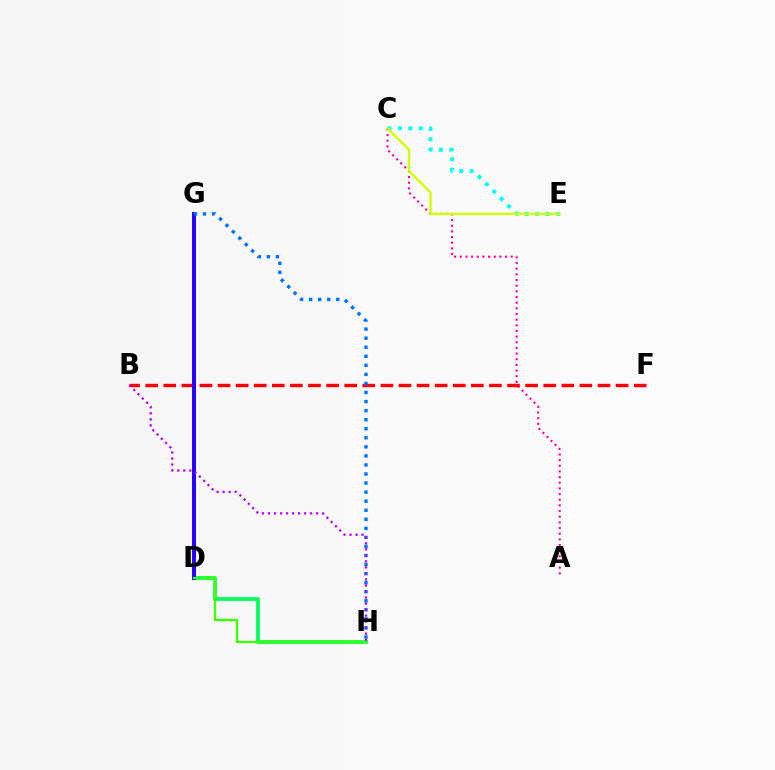{('D', 'G'): [{'color': '#ff9400', 'line_style': 'solid', 'thickness': 1.93}, {'color': '#2500ff', 'line_style': 'solid', 'thickness': 2.84}], ('A', 'C'): [{'color': '#ff00ac', 'line_style': 'dotted', 'thickness': 1.54}], ('B', 'F'): [{'color': '#ff0000', 'line_style': 'dashed', 'thickness': 2.46}], ('D', 'H'): [{'color': '#00ff5c', 'line_style': 'solid', 'thickness': 2.71}, {'color': '#3dff00', 'line_style': 'solid', 'thickness': 1.65}], ('C', 'E'): [{'color': '#00fff6', 'line_style': 'dotted', 'thickness': 2.83}, {'color': '#d1ff00', 'line_style': 'solid', 'thickness': 1.7}], ('G', 'H'): [{'color': '#0074ff', 'line_style': 'dotted', 'thickness': 2.46}], ('B', 'H'): [{'color': '#b900ff', 'line_style': 'dotted', 'thickness': 1.64}]}